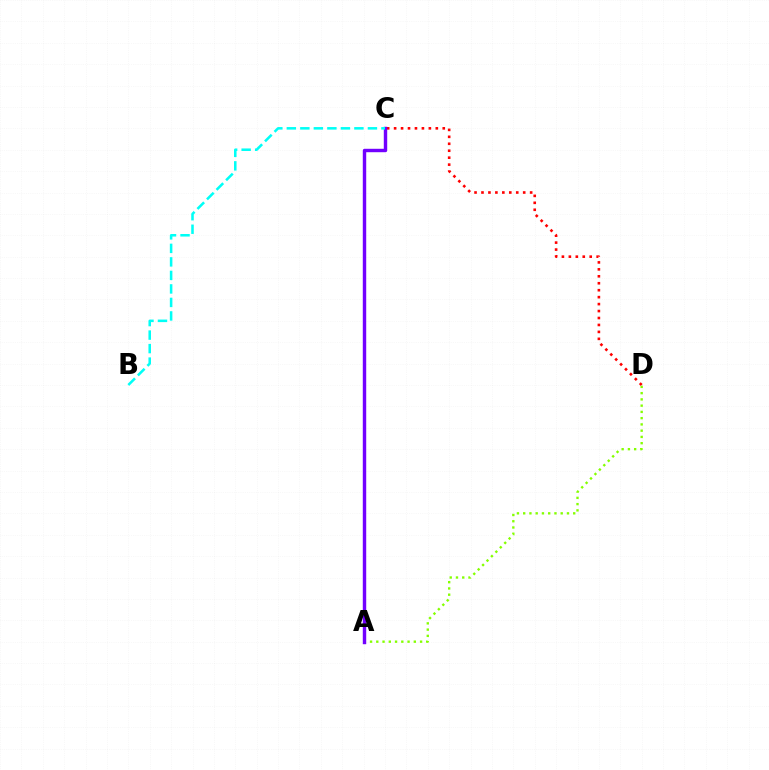{('A', 'D'): [{'color': '#84ff00', 'line_style': 'dotted', 'thickness': 1.7}], ('C', 'D'): [{'color': '#ff0000', 'line_style': 'dotted', 'thickness': 1.89}], ('A', 'C'): [{'color': '#7200ff', 'line_style': 'solid', 'thickness': 2.46}], ('B', 'C'): [{'color': '#00fff6', 'line_style': 'dashed', 'thickness': 1.84}]}